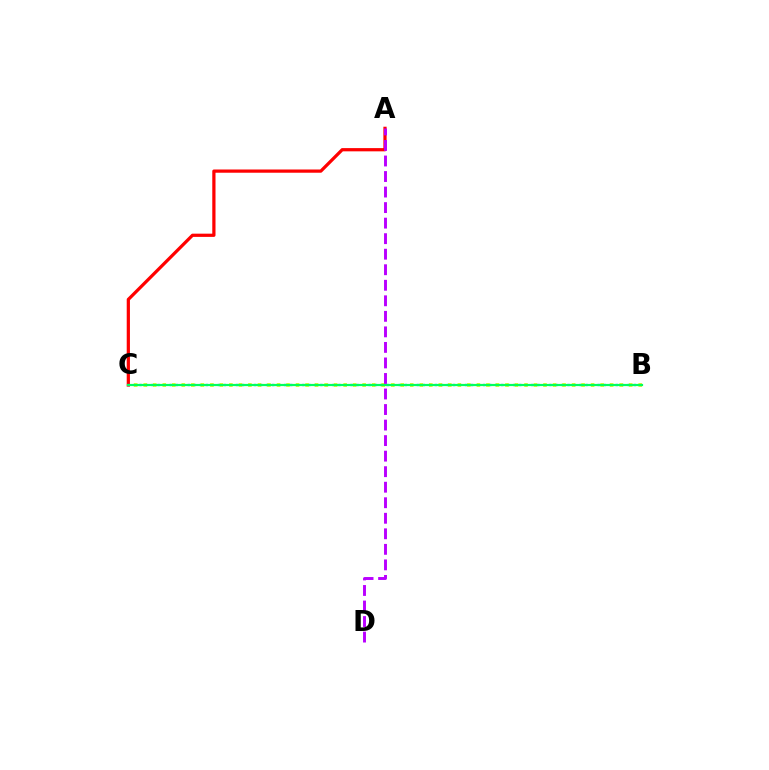{('A', 'C'): [{'color': '#ff0000', 'line_style': 'solid', 'thickness': 2.32}], ('B', 'C'): [{'color': '#0074ff', 'line_style': 'dotted', 'thickness': 1.64}, {'color': '#d1ff00', 'line_style': 'dotted', 'thickness': 2.59}, {'color': '#00ff5c', 'line_style': 'solid', 'thickness': 1.59}], ('A', 'D'): [{'color': '#b900ff', 'line_style': 'dashed', 'thickness': 2.11}]}